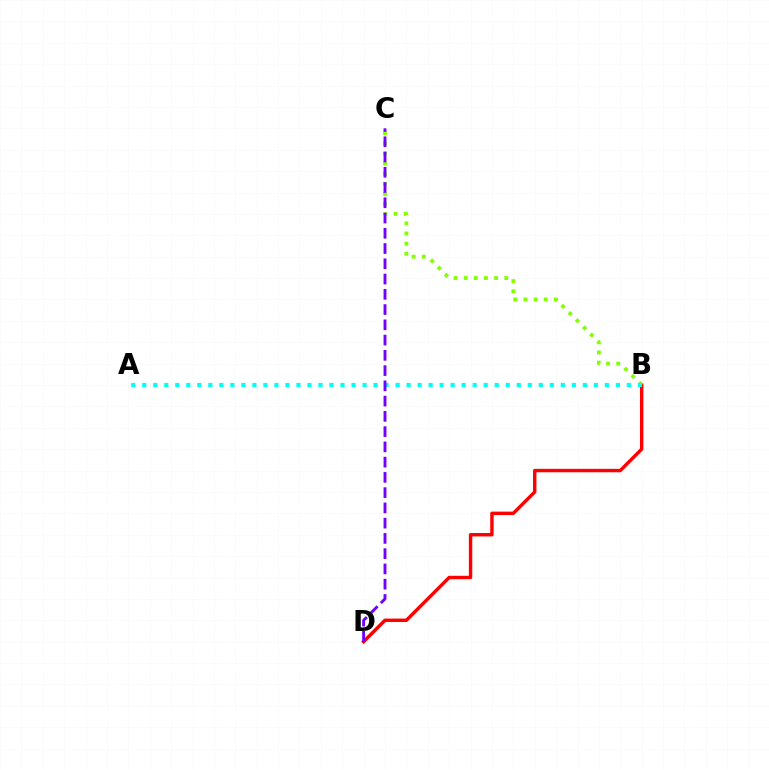{('B', 'D'): [{'color': '#ff0000', 'line_style': 'solid', 'thickness': 2.46}], ('B', 'C'): [{'color': '#84ff00', 'line_style': 'dotted', 'thickness': 2.76}], ('A', 'B'): [{'color': '#00fff6', 'line_style': 'dotted', 'thickness': 2.99}], ('C', 'D'): [{'color': '#7200ff', 'line_style': 'dashed', 'thickness': 2.07}]}